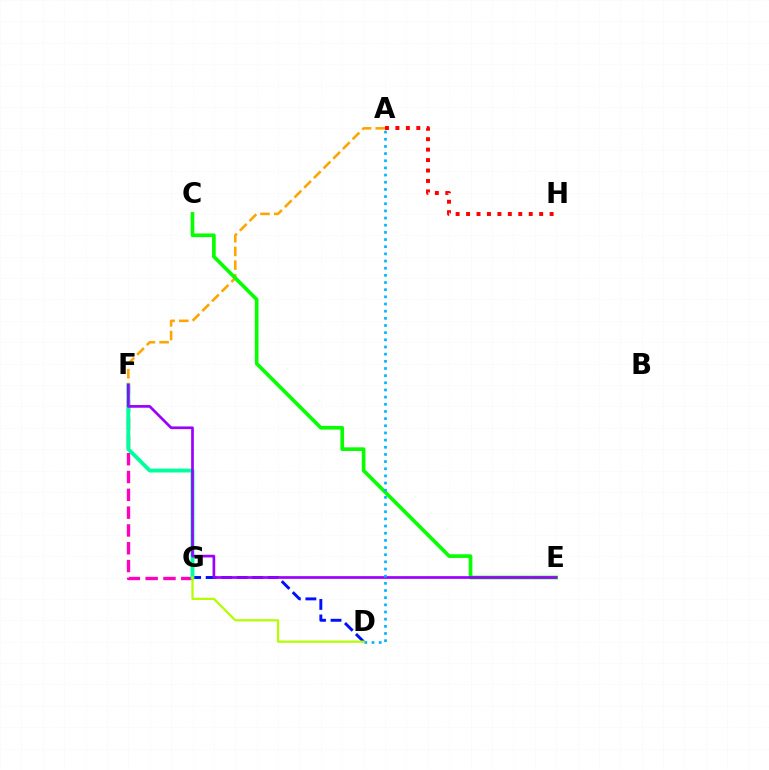{('F', 'G'): [{'color': '#ff00bd', 'line_style': 'dashed', 'thickness': 2.42}, {'color': '#00ff9d', 'line_style': 'solid', 'thickness': 2.79}], ('A', 'H'): [{'color': '#ff0000', 'line_style': 'dotted', 'thickness': 2.84}], ('D', 'G'): [{'color': '#0010ff', 'line_style': 'dashed', 'thickness': 2.11}, {'color': '#b3ff00', 'line_style': 'solid', 'thickness': 1.61}], ('A', 'F'): [{'color': '#ffa500', 'line_style': 'dashed', 'thickness': 1.86}], ('C', 'E'): [{'color': '#08ff00', 'line_style': 'solid', 'thickness': 2.64}], ('E', 'F'): [{'color': '#9b00ff', 'line_style': 'solid', 'thickness': 1.94}], ('A', 'D'): [{'color': '#00b5ff', 'line_style': 'dotted', 'thickness': 1.95}]}